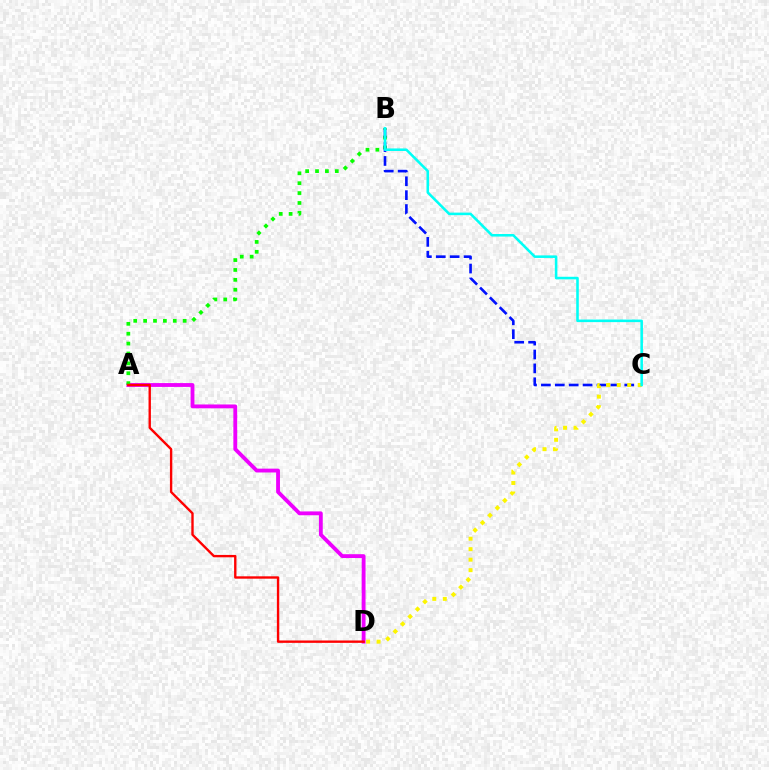{('A', 'D'): [{'color': '#ee00ff', 'line_style': 'solid', 'thickness': 2.76}, {'color': '#ff0000', 'line_style': 'solid', 'thickness': 1.71}], ('A', 'B'): [{'color': '#08ff00', 'line_style': 'dotted', 'thickness': 2.69}], ('B', 'C'): [{'color': '#0010ff', 'line_style': 'dashed', 'thickness': 1.89}, {'color': '#00fff6', 'line_style': 'solid', 'thickness': 1.84}], ('C', 'D'): [{'color': '#fcf500', 'line_style': 'dotted', 'thickness': 2.85}]}